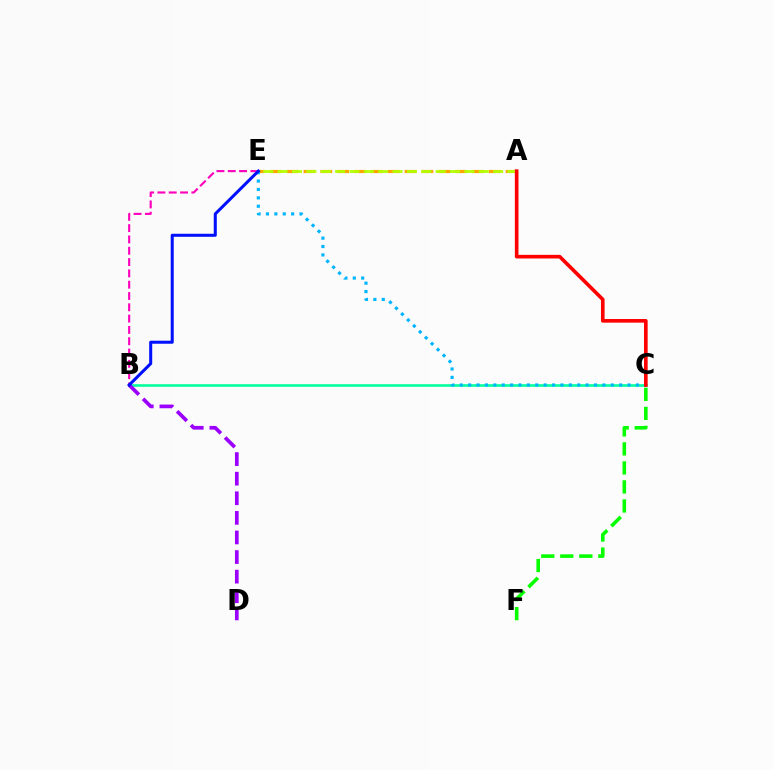{('C', 'F'): [{'color': '#08ff00', 'line_style': 'dashed', 'thickness': 2.58}], ('B', 'C'): [{'color': '#00ff9d', 'line_style': 'solid', 'thickness': 1.86}], ('A', 'E'): [{'color': '#ffa500', 'line_style': 'dashed', 'thickness': 2.29}, {'color': '#b3ff00', 'line_style': 'dashed', 'thickness': 1.95}], ('B', 'E'): [{'color': '#ff00bd', 'line_style': 'dashed', 'thickness': 1.54}, {'color': '#0010ff', 'line_style': 'solid', 'thickness': 2.19}], ('C', 'E'): [{'color': '#00b5ff', 'line_style': 'dotted', 'thickness': 2.28}], ('B', 'D'): [{'color': '#9b00ff', 'line_style': 'dashed', 'thickness': 2.66}], ('A', 'C'): [{'color': '#ff0000', 'line_style': 'solid', 'thickness': 2.61}]}